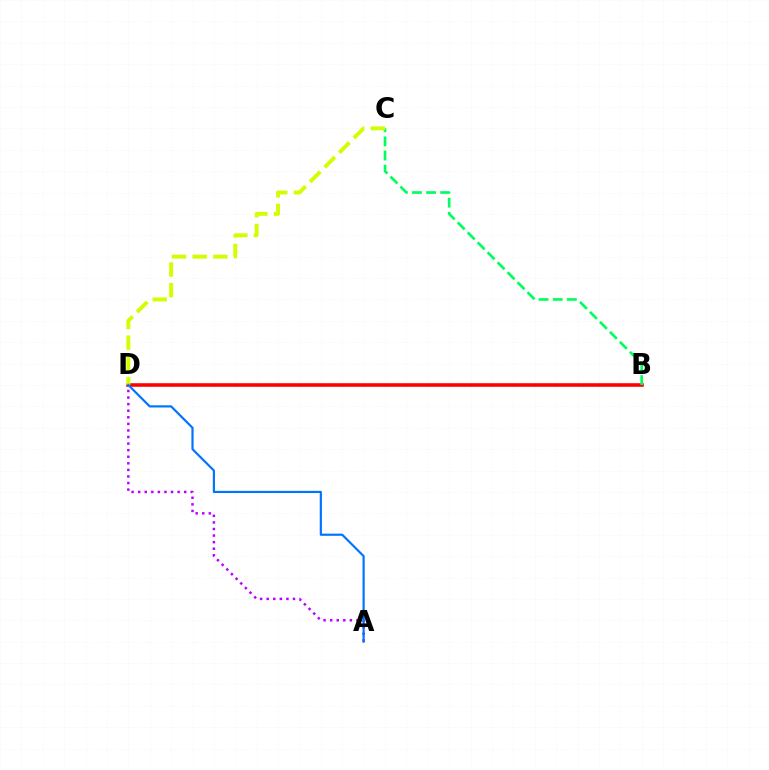{('B', 'D'): [{'color': '#ff0000', 'line_style': 'solid', 'thickness': 2.57}], ('B', 'C'): [{'color': '#00ff5c', 'line_style': 'dashed', 'thickness': 1.92}], ('A', 'D'): [{'color': '#b900ff', 'line_style': 'dotted', 'thickness': 1.79}, {'color': '#0074ff', 'line_style': 'solid', 'thickness': 1.57}], ('C', 'D'): [{'color': '#d1ff00', 'line_style': 'dashed', 'thickness': 2.81}]}